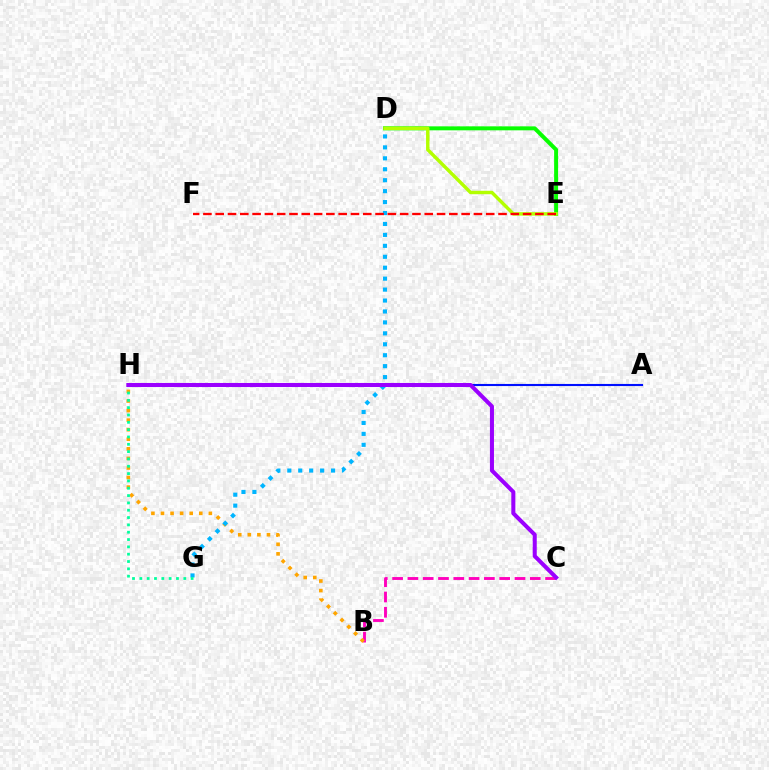{('D', 'E'): [{'color': '#08ff00', 'line_style': 'solid', 'thickness': 2.86}, {'color': '#b3ff00', 'line_style': 'solid', 'thickness': 2.48}], ('A', 'H'): [{'color': '#0010ff', 'line_style': 'solid', 'thickness': 1.52}], ('B', 'C'): [{'color': '#ff00bd', 'line_style': 'dashed', 'thickness': 2.08}], ('B', 'H'): [{'color': '#ffa500', 'line_style': 'dotted', 'thickness': 2.6}], ('D', 'G'): [{'color': '#00b5ff', 'line_style': 'dotted', 'thickness': 2.97}], ('G', 'H'): [{'color': '#00ff9d', 'line_style': 'dotted', 'thickness': 1.99}], ('E', 'F'): [{'color': '#ff0000', 'line_style': 'dashed', 'thickness': 1.67}], ('C', 'H'): [{'color': '#9b00ff', 'line_style': 'solid', 'thickness': 2.91}]}